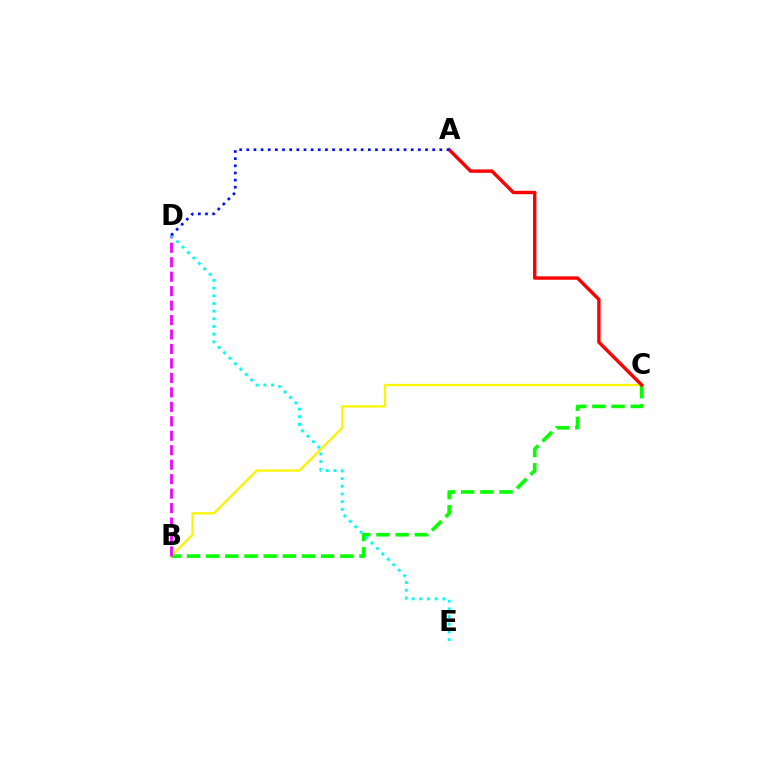{('B', 'C'): [{'color': '#08ff00', 'line_style': 'dashed', 'thickness': 2.6}, {'color': '#fcf500', 'line_style': 'solid', 'thickness': 1.64}], ('B', 'D'): [{'color': '#ee00ff', 'line_style': 'dashed', 'thickness': 1.96}], ('D', 'E'): [{'color': '#00fff6', 'line_style': 'dotted', 'thickness': 2.09}], ('A', 'C'): [{'color': '#ff0000', 'line_style': 'solid', 'thickness': 2.45}], ('A', 'D'): [{'color': '#0010ff', 'line_style': 'dotted', 'thickness': 1.94}]}